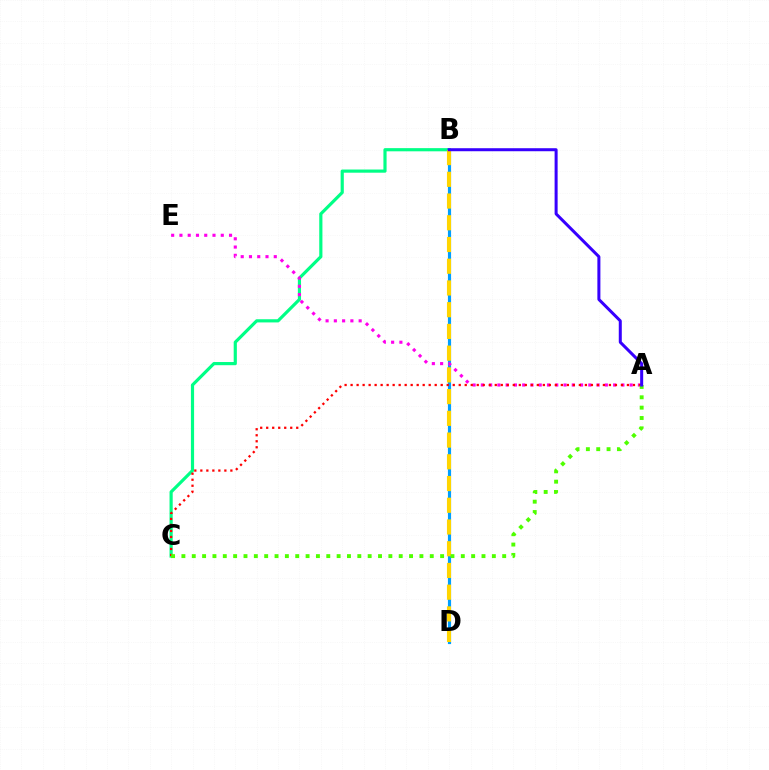{('B', 'C'): [{'color': '#00ff86', 'line_style': 'solid', 'thickness': 2.28}], ('B', 'D'): [{'color': '#009eff', 'line_style': 'solid', 'thickness': 2.28}, {'color': '#ffd500', 'line_style': 'dashed', 'thickness': 2.95}], ('A', 'E'): [{'color': '#ff00ed', 'line_style': 'dotted', 'thickness': 2.25}], ('A', 'C'): [{'color': '#ff0000', 'line_style': 'dotted', 'thickness': 1.63}, {'color': '#4fff00', 'line_style': 'dotted', 'thickness': 2.81}], ('A', 'B'): [{'color': '#3700ff', 'line_style': 'solid', 'thickness': 2.17}]}